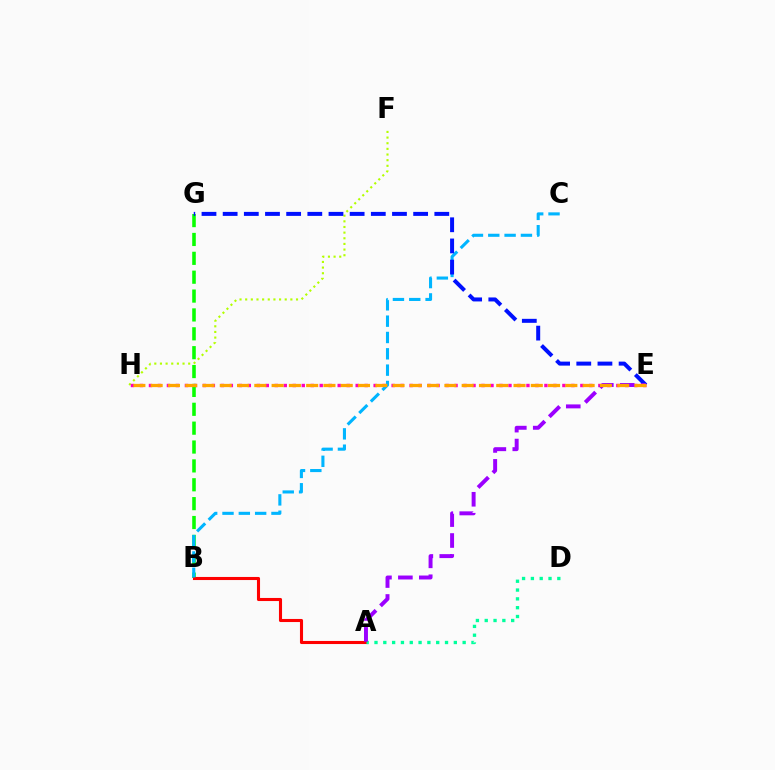{('F', 'H'): [{'color': '#b3ff00', 'line_style': 'dotted', 'thickness': 1.53}], ('E', 'H'): [{'color': '#ff00bd', 'line_style': 'dotted', 'thickness': 2.44}, {'color': '#ffa500', 'line_style': 'dashed', 'thickness': 2.35}], ('B', 'G'): [{'color': '#08ff00', 'line_style': 'dashed', 'thickness': 2.56}], ('A', 'B'): [{'color': '#ff0000', 'line_style': 'solid', 'thickness': 2.22}], ('B', 'C'): [{'color': '#00b5ff', 'line_style': 'dashed', 'thickness': 2.22}], ('E', 'G'): [{'color': '#0010ff', 'line_style': 'dashed', 'thickness': 2.88}], ('A', 'D'): [{'color': '#00ff9d', 'line_style': 'dotted', 'thickness': 2.4}], ('A', 'E'): [{'color': '#9b00ff', 'line_style': 'dashed', 'thickness': 2.84}]}